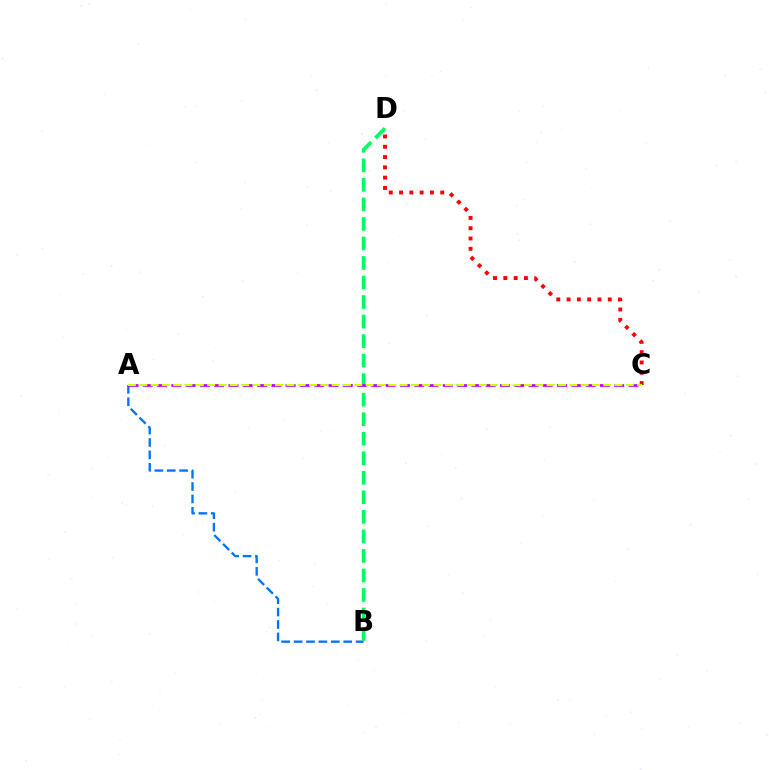{('C', 'D'): [{'color': '#ff0000', 'line_style': 'dotted', 'thickness': 2.8}], ('A', 'B'): [{'color': '#0074ff', 'line_style': 'dashed', 'thickness': 1.68}], ('B', 'D'): [{'color': '#00ff5c', 'line_style': 'dashed', 'thickness': 2.65}], ('A', 'C'): [{'color': '#b900ff', 'line_style': 'dashed', 'thickness': 1.94}, {'color': '#d1ff00', 'line_style': 'dashed', 'thickness': 1.54}]}